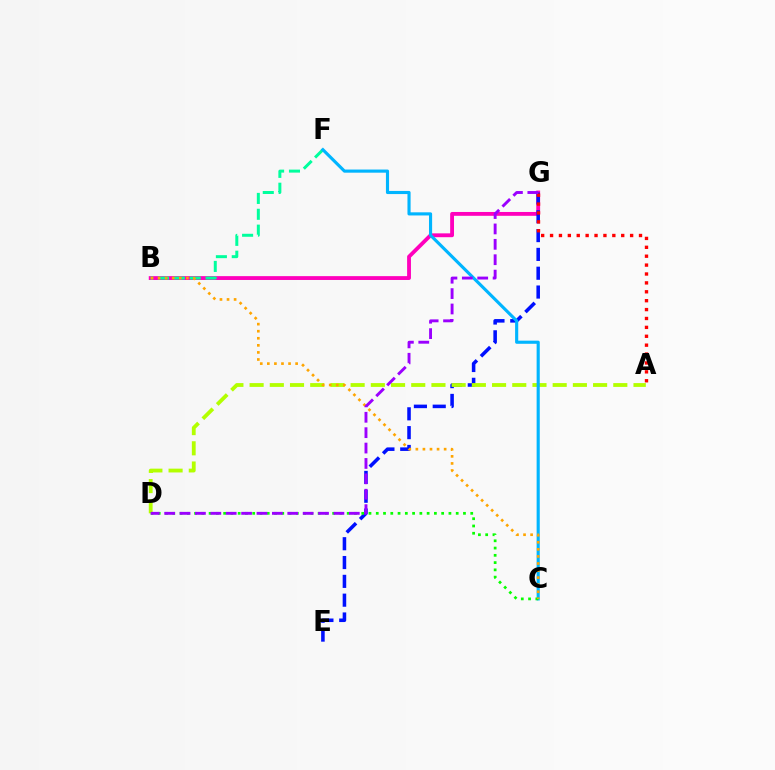{('B', 'G'): [{'color': '#ff00bd', 'line_style': 'solid', 'thickness': 2.77}], ('E', 'G'): [{'color': '#0010ff', 'line_style': 'dashed', 'thickness': 2.56}], ('B', 'F'): [{'color': '#00ff9d', 'line_style': 'dashed', 'thickness': 2.15}], ('A', 'D'): [{'color': '#b3ff00', 'line_style': 'dashed', 'thickness': 2.74}], ('C', 'F'): [{'color': '#00b5ff', 'line_style': 'solid', 'thickness': 2.26}], ('C', 'D'): [{'color': '#08ff00', 'line_style': 'dotted', 'thickness': 1.97}], ('B', 'C'): [{'color': '#ffa500', 'line_style': 'dotted', 'thickness': 1.92}], ('A', 'G'): [{'color': '#ff0000', 'line_style': 'dotted', 'thickness': 2.42}], ('D', 'G'): [{'color': '#9b00ff', 'line_style': 'dashed', 'thickness': 2.09}]}